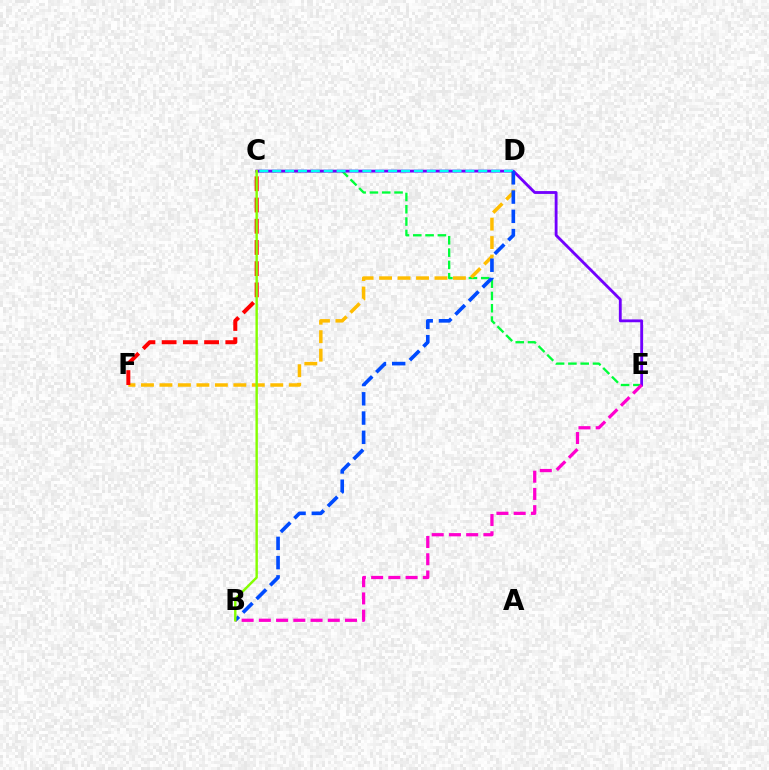{('C', 'E'): [{'color': '#00ff39', 'line_style': 'dashed', 'thickness': 1.67}, {'color': '#7200ff', 'line_style': 'solid', 'thickness': 2.04}], ('D', 'F'): [{'color': '#ffbd00', 'line_style': 'dashed', 'thickness': 2.51}], ('C', 'F'): [{'color': '#ff0000', 'line_style': 'dashed', 'thickness': 2.88}], ('B', 'E'): [{'color': '#ff00cf', 'line_style': 'dashed', 'thickness': 2.34}], ('C', 'D'): [{'color': '#00fff6', 'line_style': 'dashed', 'thickness': 1.75}], ('B', 'D'): [{'color': '#004bff', 'line_style': 'dashed', 'thickness': 2.62}], ('B', 'C'): [{'color': '#84ff00', 'line_style': 'solid', 'thickness': 1.74}]}